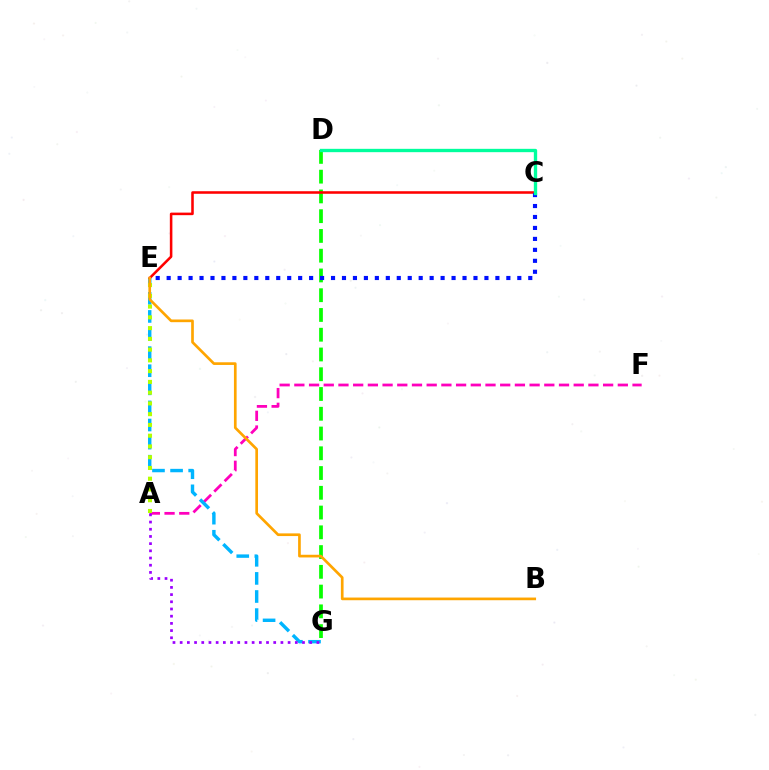{('A', 'F'): [{'color': '#ff00bd', 'line_style': 'dashed', 'thickness': 2.0}], ('E', 'G'): [{'color': '#00b5ff', 'line_style': 'dashed', 'thickness': 2.46}], ('D', 'G'): [{'color': '#08ff00', 'line_style': 'dashed', 'thickness': 2.68}], ('A', 'E'): [{'color': '#b3ff00', 'line_style': 'dotted', 'thickness': 2.92}], ('C', 'E'): [{'color': '#ff0000', 'line_style': 'solid', 'thickness': 1.84}, {'color': '#0010ff', 'line_style': 'dotted', 'thickness': 2.98}], ('A', 'G'): [{'color': '#9b00ff', 'line_style': 'dotted', 'thickness': 1.96}], ('B', 'E'): [{'color': '#ffa500', 'line_style': 'solid', 'thickness': 1.93}], ('C', 'D'): [{'color': '#00ff9d', 'line_style': 'solid', 'thickness': 2.4}]}